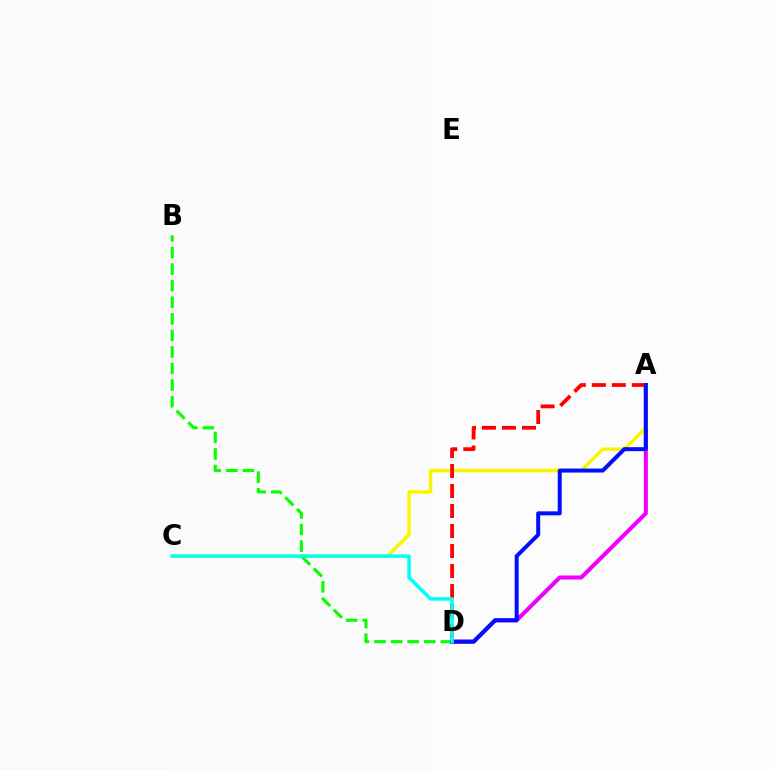{('A', 'D'): [{'color': '#ee00ff', 'line_style': 'solid', 'thickness': 2.92}, {'color': '#ff0000', 'line_style': 'dashed', 'thickness': 2.72}, {'color': '#0010ff', 'line_style': 'solid', 'thickness': 2.88}], ('A', 'C'): [{'color': '#fcf500', 'line_style': 'solid', 'thickness': 2.53}], ('B', 'D'): [{'color': '#08ff00', 'line_style': 'dashed', 'thickness': 2.25}], ('C', 'D'): [{'color': '#00fff6', 'line_style': 'solid', 'thickness': 2.53}]}